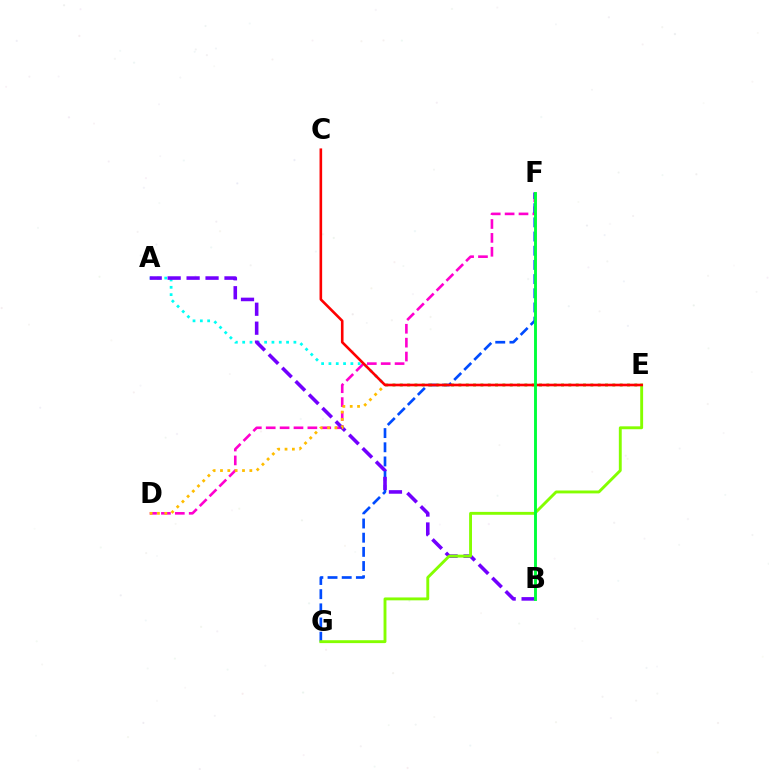{('D', 'F'): [{'color': '#ff00cf', 'line_style': 'dashed', 'thickness': 1.89}], ('A', 'E'): [{'color': '#00fff6', 'line_style': 'dotted', 'thickness': 1.99}], ('F', 'G'): [{'color': '#004bff', 'line_style': 'dashed', 'thickness': 1.93}], ('A', 'B'): [{'color': '#7200ff', 'line_style': 'dashed', 'thickness': 2.57}], ('D', 'E'): [{'color': '#ffbd00', 'line_style': 'dotted', 'thickness': 1.99}], ('E', 'G'): [{'color': '#84ff00', 'line_style': 'solid', 'thickness': 2.08}], ('C', 'E'): [{'color': '#ff0000', 'line_style': 'solid', 'thickness': 1.88}], ('B', 'F'): [{'color': '#00ff39', 'line_style': 'solid', 'thickness': 2.09}]}